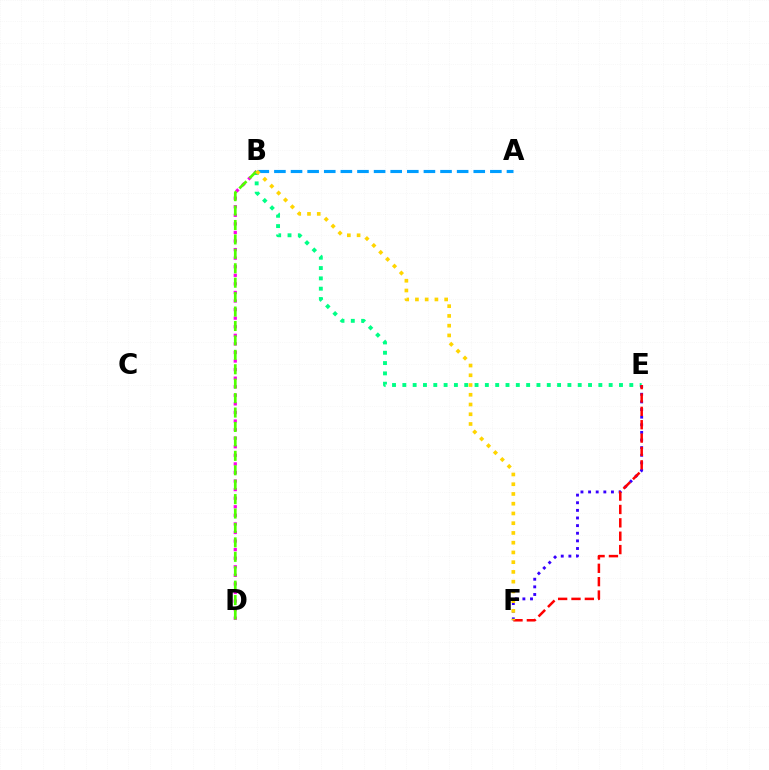{('B', 'E'): [{'color': '#00ff86', 'line_style': 'dotted', 'thickness': 2.8}], ('B', 'D'): [{'color': '#ff00ed', 'line_style': 'dotted', 'thickness': 2.33}, {'color': '#4fff00', 'line_style': 'dashed', 'thickness': 1.96}], ('E', 'F'): [{'color': '#3700ff', 'line_style': 'dotted', 'thickness': 2.07}, {'color': '#ff0000', 'line_style': 'dashed', 'thickness': 1.82}], ('A', 'B'): [{'color': '#009eff', 'line_style': 'dashed', 'thickness': 2.26}], ('B', 'F'): [{'color': '#ffd500', 'line_style': 'dotted', 'thickness': 2.65}]}